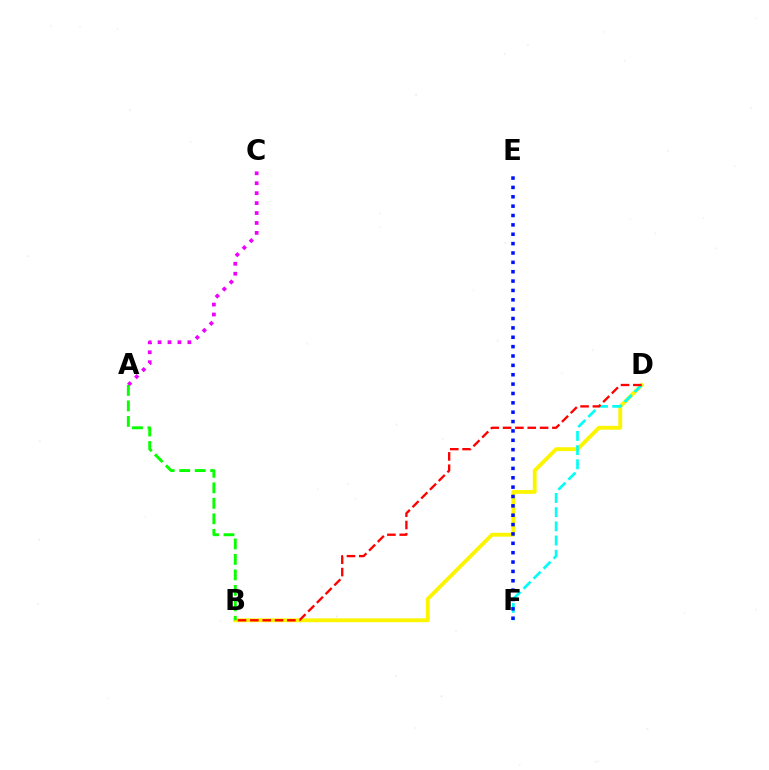{('B', 'D'): [{'color': '#fcf500', 'line_style': 'solid', 'thickness': 2.77}, {'color': '#ff0000', 'line_style': 'dashed', 'thickness': 1.68}], ('D', 'F'): [{'color': '#00fff6', 'line_style': 'dashed', 'thickness': 1.93}], ('E', 'F'): [{'color': '#0010ff', 'line_style': 'dotted', 'thickness': 2.54}], ('A', 'C'): [{'color': '#ee00ff', 'line_style': 'dotted', 'thickness': 2.7}], ('A', 'B'): [{'color': '#08ff00', 'line_style': 'dashed', 'thickness': 2.1}]}